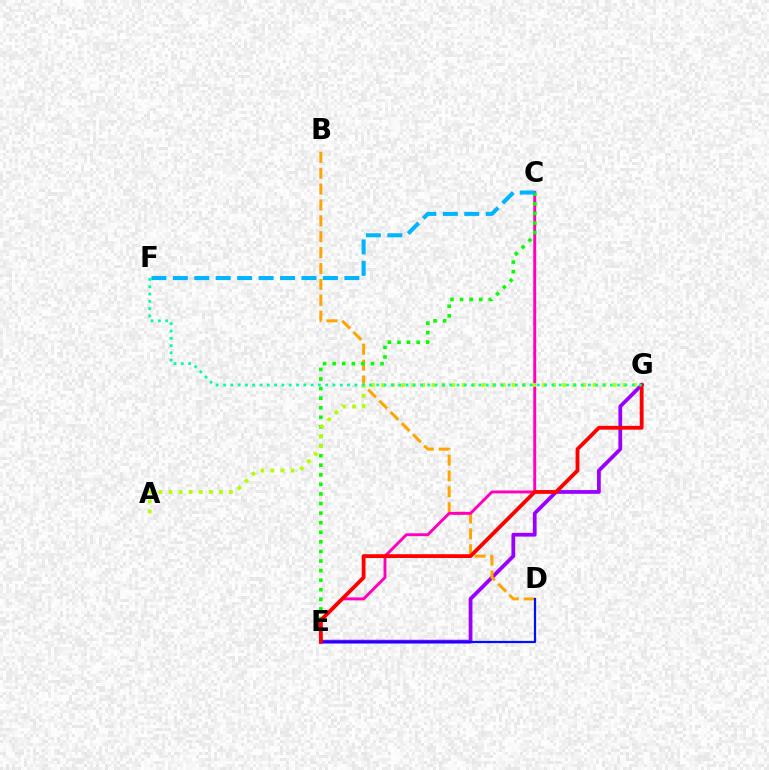{('E', 'G'): [{'color': '#9b00ff', 'line_style': 'solid', 'thickness': 2.71}, {'color': '#ff0000', 'line_style': 'solid', 'thickness': 2.74}], ('B', 'D'): [{'color': '#ffa500', 'line_style': 'dashed', 'thickness': 2.16}], ('C', 'E'): [{'color': '#ff00bd', 'line_style': 'solid', 'thickness': 2.1}, {'color': '#08ff00', 'line_style': 'dotted', 'thickness': 2.6}], ('A', 'G'): [{'color': '#b3ff00', 'line_style': 'dotted', 'thickness': 2.73}], ('D', 'E'): [{'color': '#0010ff', 'line_style': 'solid', 'thickness': 1.62}], ('F', 'G'): [{'color': '#00ff9d', 'line_style': 'dotted', 'thickness': 1.98}], ('C', 'F'): [{'color': '#00b5ff', 'line_style': 'dashed', 'thickness': 2.91}]}